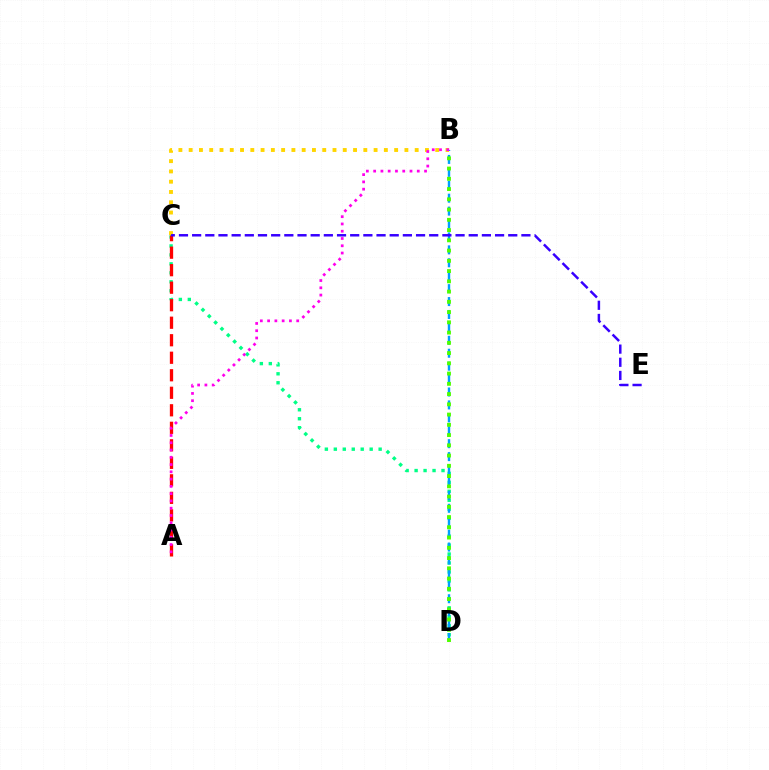{('B', 'C'): [{'color': '#ffd500', 'line_style': 'dotted', 'thickness': 2.79}], ('C', 'D'): [{'color': '#00ff86', 'line_style': 'dotted', 'thickness': 2.44}], ('B', 'D'): [{'color': '#009eff', 'line_style': 'dashed', 'thickness': 1.76}, {'color': '#4fff00', 'line_style': 'dotted', 'thickness': 2.78}], ('A', 'C'): [{'color': '#ff0000', 'line_style': 'dashed', 'thickness': 2.38}], ('C', 'E'): [{'color': '#3700ff', 'line_style': 'dashed', 'thickness': 1.79}], ('A', 'B'): [{'color': '#ff00ed', 'line_style': 'dotted', 'thickness': 1.98}]}